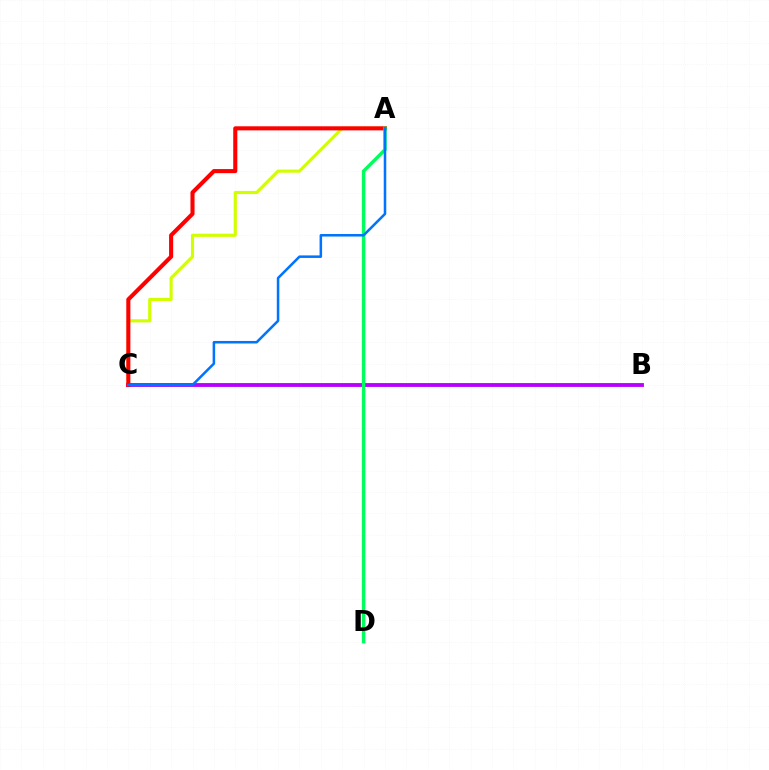{('A', 'C'): [{'color': '#d1ff00', 'line_style': 'solid', 'thickness': 2.26}, {'color': '#ff0000', 'line_style': 'solid', 'thickness': 2.94}, {'color': '#0074ff', 'line_style': 'solid', 'thickness': 1.82}], ('B', 'C'): [{'color': '#b900ff', 'line_style': 'solid', 'thickness': 2.77}], ('A', 'D'): [{'color': '#00ff5c', 'line_style': 'solid', 'thickness': 2.49}]}